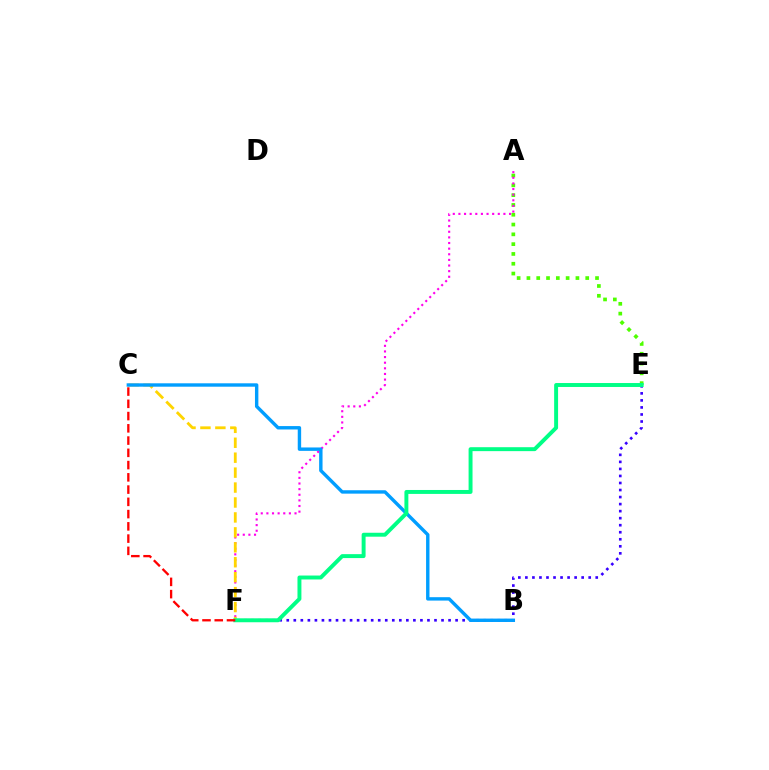{('A', 'E'): [{'color': '#4fff00', 'line_style': 'dotted', 'thickness': 2.66}], ('A', 'F'): [{'color': '#ff00ed', 'line_style': 'dotted', 'thickness': 1.53}], ('C', 'F'): [{'color': '#ffd500', 'line_style': 'dashed', 'thickness': 2.03}, {'color': '#ff0000', 'line_style': 'dashed', 'thickness': 1.66}], ('E', 'F'): [{'color': '#3700ff', 'line_style': 'dotted', 'thickness': 1.91}, {'color': '#00ff86', 'line_style': 'solid', 'thickness': 2.83}], ('B', 'C'): [{'color': '#009eff', 'line_style': 'solid', 'thickness': 2.45}]}